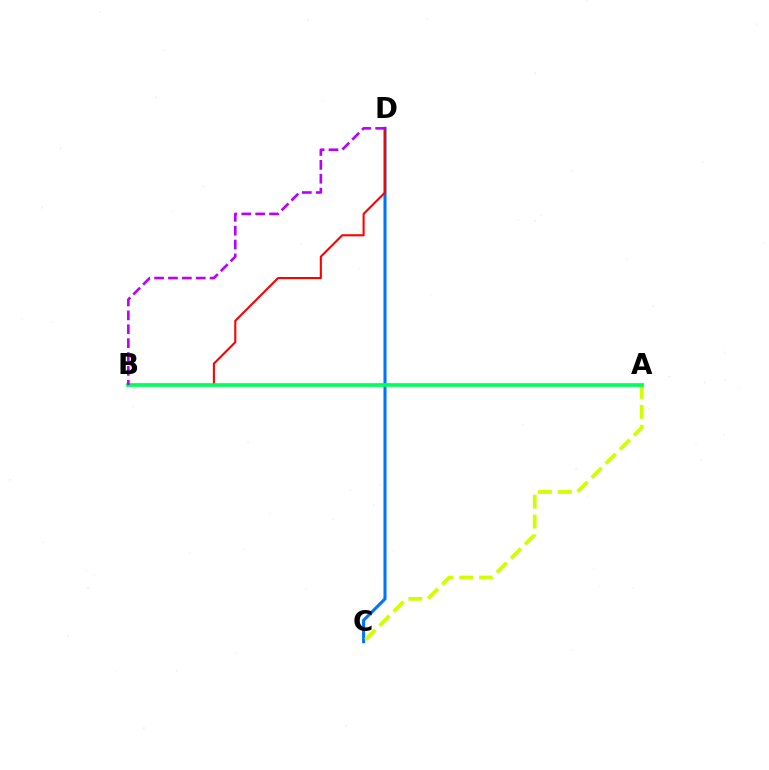{('C', 'D'): [{'color': '#0074ff', 'line_style': 'solid', 'thickness': 2.22}], ('B', 'D'): [{'color': '#ff0000', 'line_style': 'solid', 'thickness': 1.51}, {'color': '#b900ff', 'line_style': 'dashed', 'thickness': 1.89}], ('A', 'C'): [{'color': '#d1ff00', 'line_style': 'dashed', 'thickness': 2.7}], ('A', 'B'): [{'color': '#00ff5c', 'line_style': 'solid', 'thickness': 2.67}]}